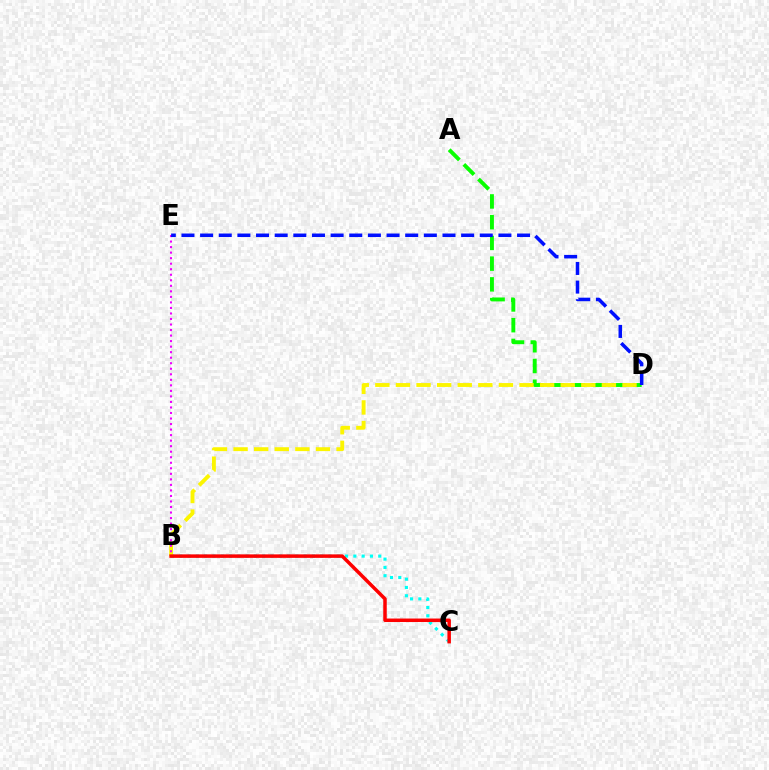{('A', 'D'): [{'color': '#08ff00', 'line_style': 'dashed', 'thickness': 2.82}], ('B', 'C'): [{'color': '#00fff6', 'line_style': 'dotted', 'thickness': 2.25}, {'color': '#ff0000', 'line_style': 'solid', 'thickness': 2.51}], ('B', 'D'): [{'color': '#fcf500', 'line_style': 'dashed', 'thickness': 2.8}], ('B', 'E'): [{'color': '#ee00ff', 'line_style': 'dotted', 'thickness': 1.5}], ('D', 'E'): [{'color': '#0010ff', 'line_style': 'dashed', 'thickness': 2.53}]}